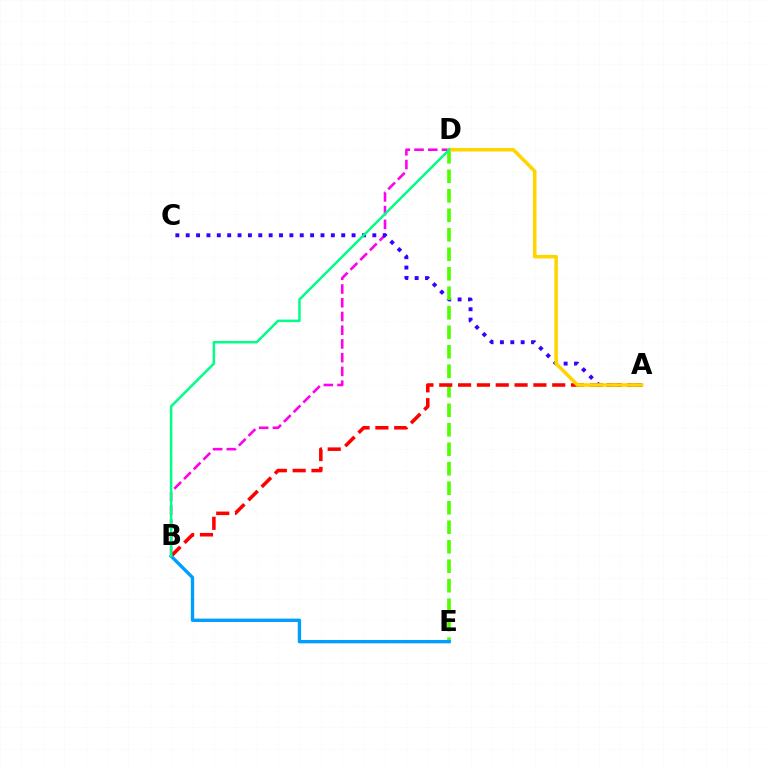{('B', 'D'): [{'color': '#ff00ed', 'line_style': 'dashed', 'thickness': 1.87}, {'color': '#00ff86', 'line_style': 'solid', 'thickness': 1.8}], ('A', 'C'): [{'color': '#3700ff', 'line_style': 'dotted', 'thickness': 2.82}], ('D', 'E'): [{'color': '#4fff00', 'line_style': 'dashed', 'thickness': 2.65}], ('A', 'B'): [{'color': '#ff0000', 'line_style': 'dashed', 'thickness': 2.56}], ('A', 'D'): [{'color': '#ffd500', 'line_style': 'solid', 'thickness': 2.56}], ('B', 'E'): [{'color': '#009eff', 'line_style': 'solid', 'thickness': 2.41}]}